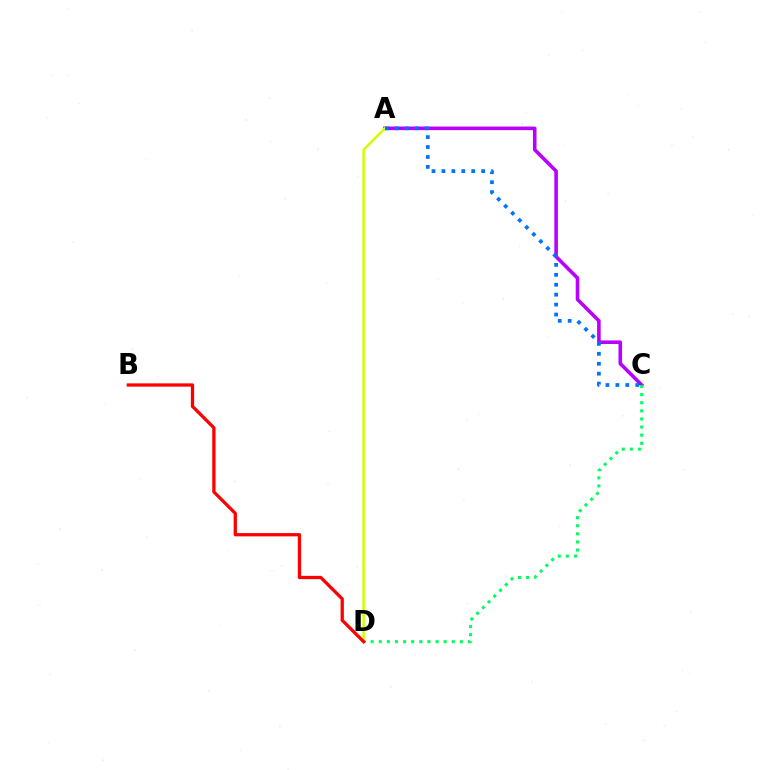{('A', 'C'): [{'color': '#b900ff', 'line_style': 'solid', 'thickness': 2.58}, {'color': '#0074ff', 'line_style': 'dotted', 'thickness': 2.7}], ('C', 'D'): [{'color': '#00ff5c', 'line_style': 'dotted', 'thickness': 2.2}], ('A', 'D'): [{'color': '#d1ff00', 'line_style': 'solid', 'thickness': 1.81}], ('B', 'D'): [{'color': '#ff0000', 'line_style': 'solid', 'thickness': 2.35}]}